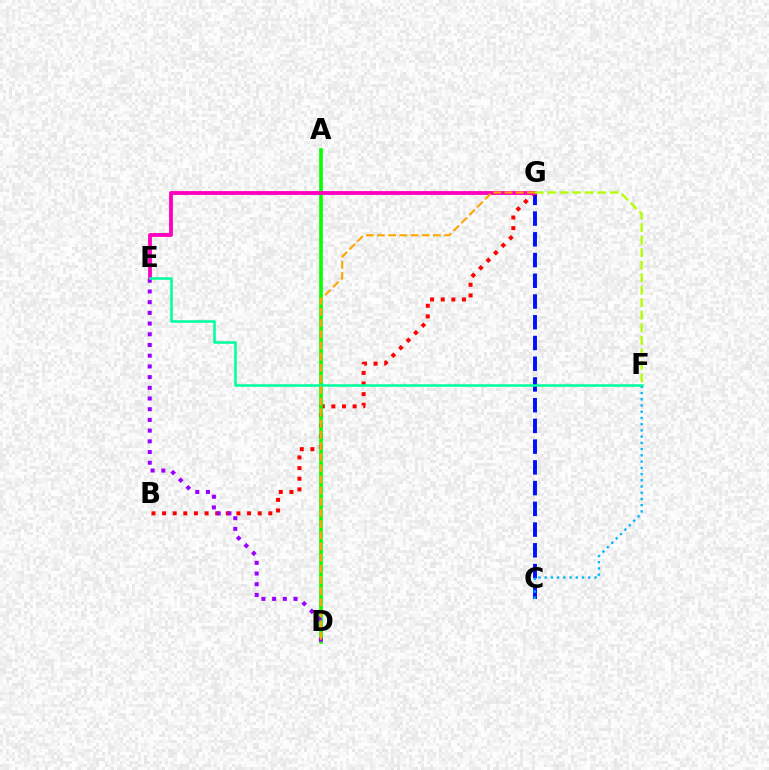{('C', 'G'): [{'color': '#0010ff', 'line_style': 'dashed', 'thickness': 2.82}], ('B', 'G'): [{'color': '#ff0000', 'line_style': 'dotted', 'thickness': 2.89}], ('C', 'F'): [{'color': '#00b5ff', 'line_style': 'dotted', 'thickness': 1.69}], ('A', 'D'): [{'color': '#08ff00', 'line_style': 'solid', 'thickness': 2.62}], ('D', 'E'): [{'color': '#9b00ff', 'line_style': 'dotted', 'thickness': 2.91}], ('E', 'G'): [{'color': '#ff00bd', 'line_style': 'solid', 'thickness': 2.76}], ('E', 'F'): [{'color': '#00ff9d', 'line_style': 'solid', 'thickness': 1.84}], ('D', 'G'): [{'color': '#ffa500', 'line_style': 'dashed', 'thickness': 1.52}], ('F', 'G'): [{'color': '#b3ff00', 'line_style': 'dashed', 'thickness': 1.7}]}